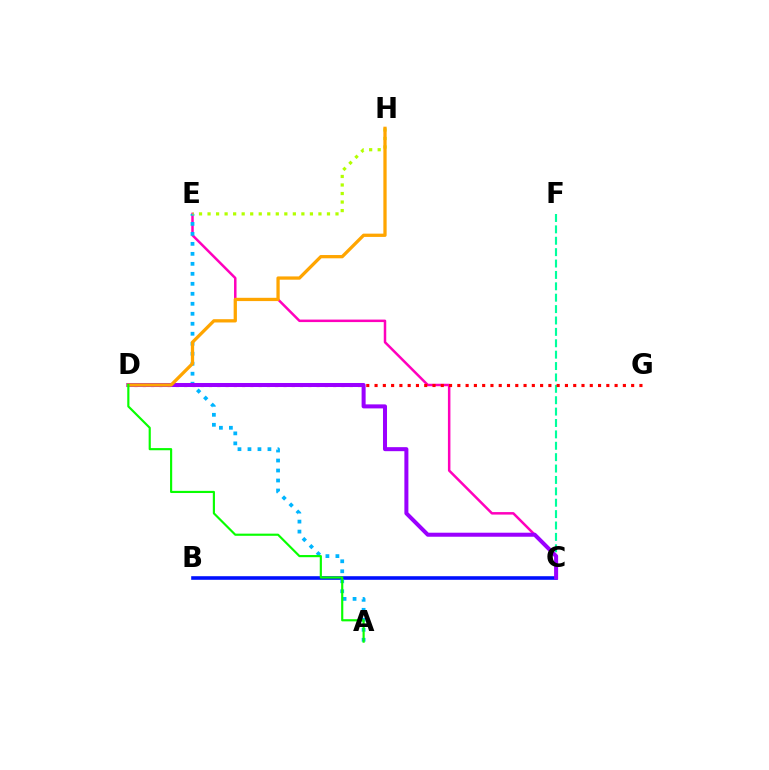{('C', 'F'): [{'color': '#00ff9d', 'line_style': 'dashed', 'thickness': 1.55}], ('B', 'C'): [{'color': '#0010ff', 'line_style': 'solid', 'thickness': 2.59}], ('C', 'E'): [{'color': '#ff00bd', 'line_style': 'solid', 'thickness': 1.8}], ('A', 'E'): [{'color': '#00b5ff', 'line_style': 'dotted', 'thickness': 2.71}], ('D', 'G'): [{'color': '#ff0000', 'line_style': 'dotted', 'thickness': 2.25}], ('C', 'D'): [{'color': '#9b00ff', 'line_style': 'solid', 'thickness': 2.9}], ('E', 'H'): [{'color': '#b3ff00', 'line_style': 'dotted', 'thickness': 2.32}], ('D', 'H'): [{'color': '#ffa500', 'line_style': 'solid', 'thickness': 2.36}], ('A', 'D'): [{'color': '#08ff00', 'line_style': 'solid', 'thickness': 1.55}]}